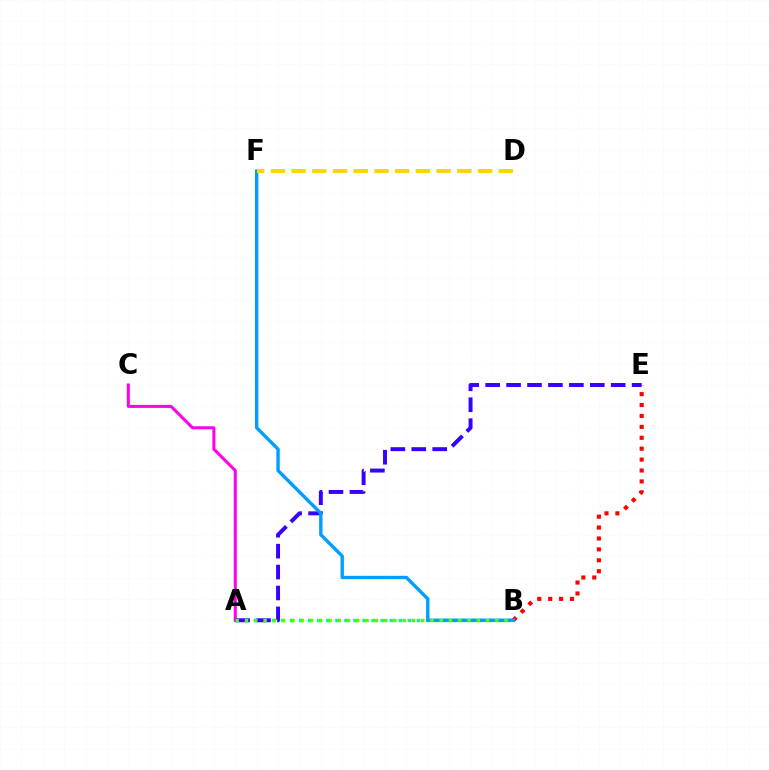{('A', 'C'): [{'color': '#ff00ed', 'line_style': 'solid', 'thickness': 2.18}], ('B', 'E'): [{'color': '#ff0000', 'line_style': 'dotted', 'thickness': 2.96}], ('A', 'B'): [{'color': '#00ff86', 'line_style': 'dotted', 'thickness': 2.46}, {'color': '#4fff00', 'line_style': 'dotted', 'thickness': 2.52}], ('A', 'E'): [{'color': '#3700ff', 'line_style': 'dashed', 'thickness': 2.84}], ('B', 'F'): [{'color': '#009eff', 'line_style': 'solid', 'thickness': 2.43}], ('D', 'F'): [{'color': '#ffd500', 'line_style': 'dashed', 'thickness': 2.81}]}